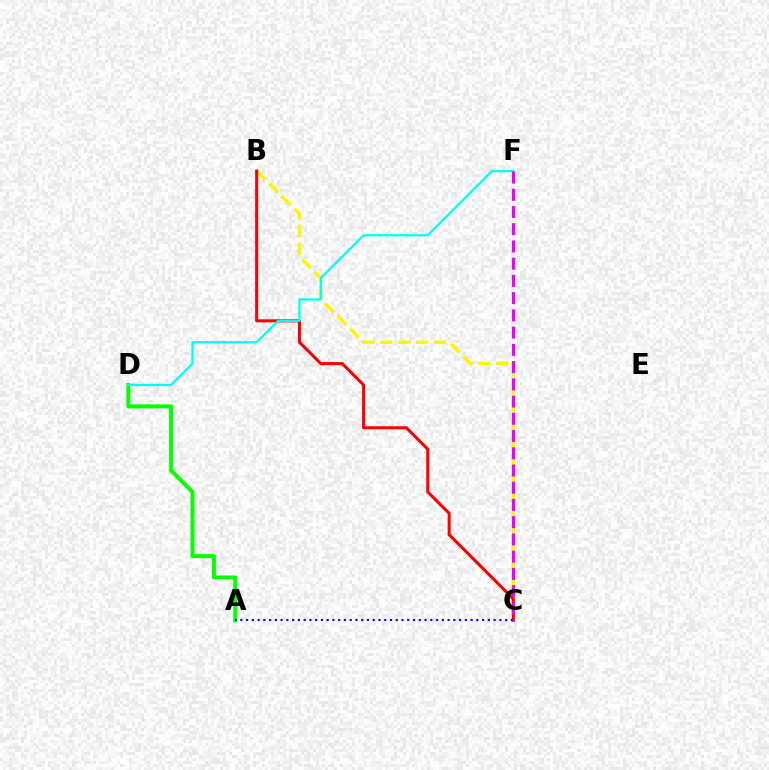{('B', 'C'): [{'color': '#fcf500', 'line_style': 'dashed', 'thickness': 2.42}, {'color': '#ff0000', 'line_style': 'solid', 'thickness': 2.2}], ('A', 'D'): [{'color': '#08ff00', 'line_style': 'solid', 'thickness': 2.88}], ('A', 'C'): [{'color': '#0010ff', 'line_style': 'dotted', 'thickness': 1.56}], ('D', 'F'): [{'color': '#00fff6', 'line_style': 'solid', 'thickness': 1.64}], ('C', 'F'): [{'color': '#ee00ff', 'line_style': 'dashed', 'thickness': 2.34}]}